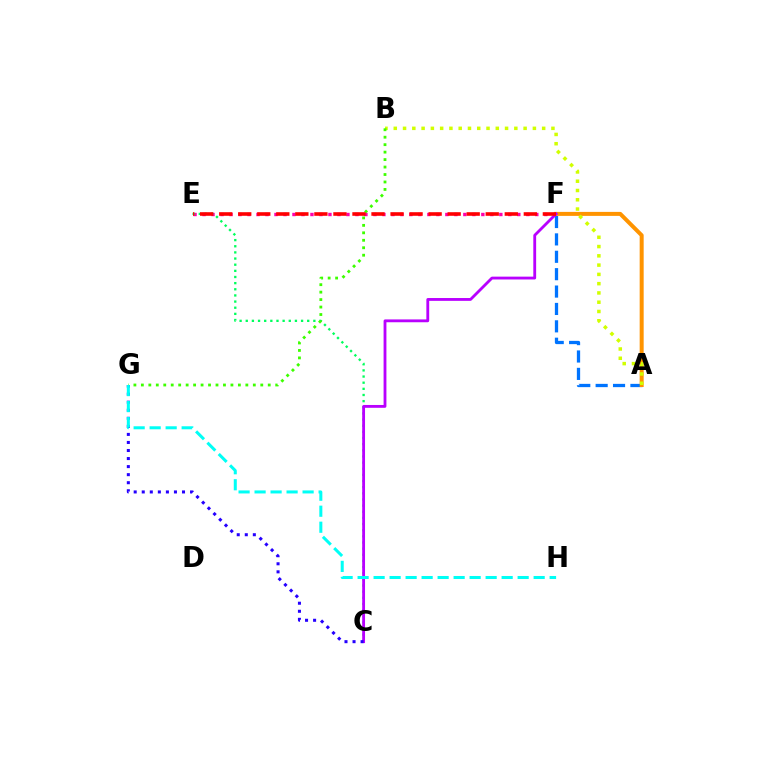{('A', 'F'): [{'color': '#0074ff', 'line_style': 'dashed', 'thickness': 2.36}, {'color': '#ff9400', 'line_style': 'solid', 'thickness': 2.88}], ('E', 'F'): [{'color': '#ff00ac', 'line_style': 'dotted', 'thickness': 2.44}, {'color': '#ff0000', 'line_style': 'dashed', 'thickness': 2.59}], ('C', 'E'): [{'color': '#00ff5c', 'line_style': 'dotted', 'thickness': 1.67}], ('C', 'F'): [{'color': '#b900ff', 'line_style': 'solid', 'thickness': 2.04}], ('C', 'G'): [{'color': '#2500ff', 'line_style': 'dotted', 'thickness': 2.19}], ('A', 'B'): [{'color': '#d1ff00', 'line_style': 'dotted', 'thickness': 2.52}], ('B', 'G'): [{'color': '#3dff00', 'line_style': 'dotted', 'thickness': 2.03}], ('G', 'H'): [{'color': '#00fff6', 'line_style': 'dashed', 'thickness': 2.17}]}